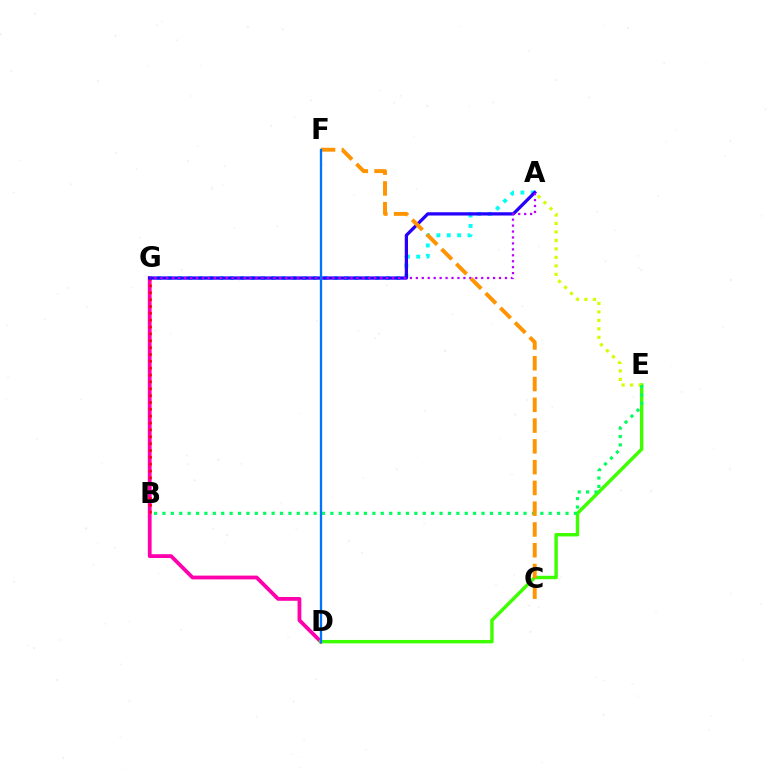{('D', 'G'): [{'color': '#ff00ac', 'line_style': 'solid', 'thickness': 2.73}], ('A', 'G'): [{'color': '#00fff6', 'line_style': 'dotted', 'thickness': 2.82}, {'color': '#2500ff', 'line_style': 'solid', 'thickness': 2.35}, {'color': '#b900ff', 'line_style': 'dotted', 'thickness': 1.61}], ('D', 'E'): [{'color': '#3dff00', 'line_style': 'solid', 'thickness': 2.46}], ('B', 'G'): [{'color': '#ff0000', 'line_style': 'dotted', 'thickness': 1.86}], ('A', 'E'): [{'color': '#d1ff00', 'line_style': 'dotted', 'thickness': 2.3}], ('B', 'E'): [{'color': '#00ff5c', 'line_style': 'dotted', 'thickness': 2.28}], ('C', 'F'): [{'color': '#ff9400', 'line_style': 'dashed', 'thickness': 2.82}], ('D', 'F'): [{'color': '#0074ff', 'line_style': 'solid', 'thickness': 1.66}]}